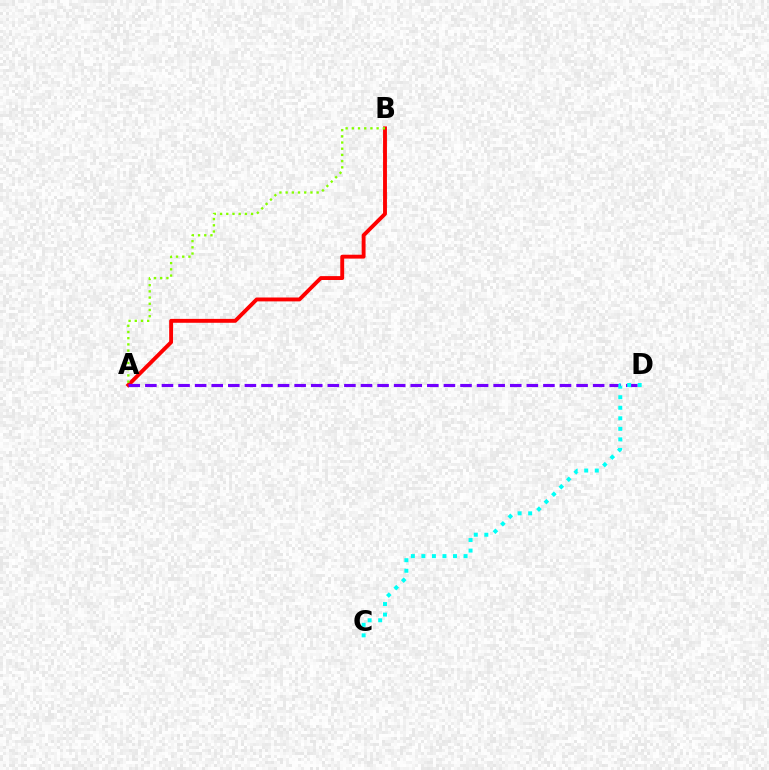{('A', 'B'): [{'color': '#ff0000', 'line_style': 'solid', 'thickness': 2.8}, {'color': '#84ff00', 'line_style': 'dotted', 'thickness': 1.68}], ('A', 'D'): [{'color': '#7200ff', 'line_style': 'dashed', 'thickness': 2.25}], ('C', 'D'): [{'color': '#00fff6', 'line_style': 'dotted', 'thickness': 2.86}]}